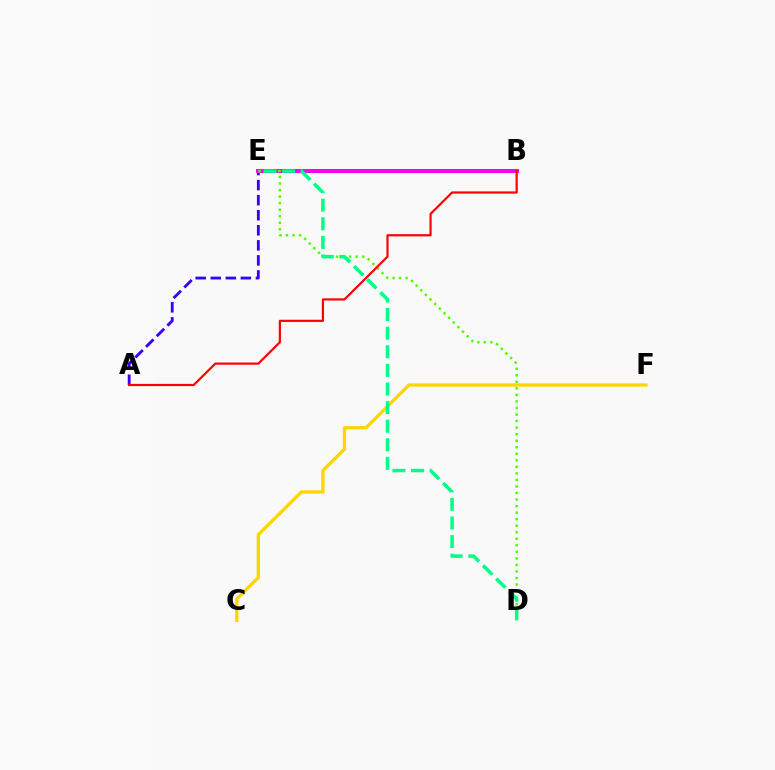{('A', 'E'): [{'color': '#3700ff', 'line_style': 'dashed', 'thickness': 2.05}], ('B', 'E'): [{'color': '#009eff', 'line_style': 'solid', 'thickness': 2.91}, {'color': '#ff00ed', 'line_style': 'solid', 'thickness': 2.82}], ('C', 'F'): [{'color': '#ffd500', 'line_style': 'solid', 'thickness': 2.37}], ('D', 'E'): [{'color': '#4fff00', 'line_style': 'dotted', 'thickness': 1.78}, {'color': '#00ff86', 'line_style': 'dashed', 'thickness': 2.53}], ('A', 'B'): [{'color': '#ff0000', 'line_style': 'solid', 'thickness': 1.58}]}